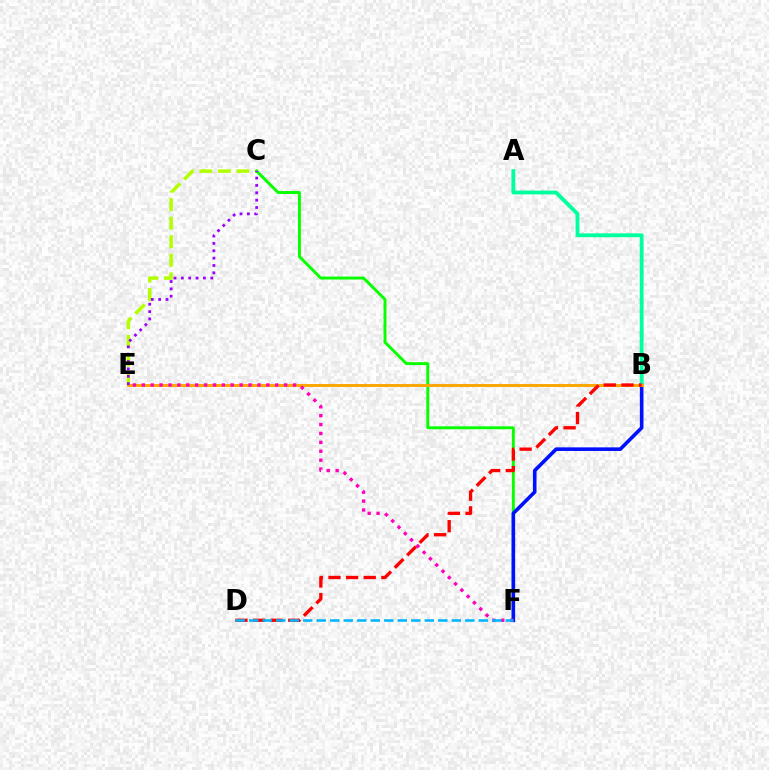{('C', 'E'): [{'color': '#b3ff00', 'line_style': 'dashed', 'thickness': 2.52}, {'color': '#9b00ff', 'line_style': 'dotted', 'thickness': 2.0}], ('C', 'F'): [{'color': '#08ff00', 'line_style': 'solid', 'thickness': 2.11}], ('B', 'F'): [{'color': '#0010ff', 'line_style': 'solid', 'thickness': 2.6}], ('A', 'B'): [{'color': '#00ff9d', 'line_style': 'solid', 'thickness': 2.75}], ('B', 'E'): [{'color': '#ffa500', 'line_style': 'solid', 'thickness': 2.1}], ('B', 'D'): [{'color': '#ff0000', 'line_style': 'dashed', 'thickness': 2.39}], ('E', 'F'): [{'color': '#ff00bd', 'line_style': 'dotted', 'thickness': 2.42}], ('D', 'F'): [{'color': '#00b5ff', 'line_style': 'dashed', 'thickness': 1.83}]}